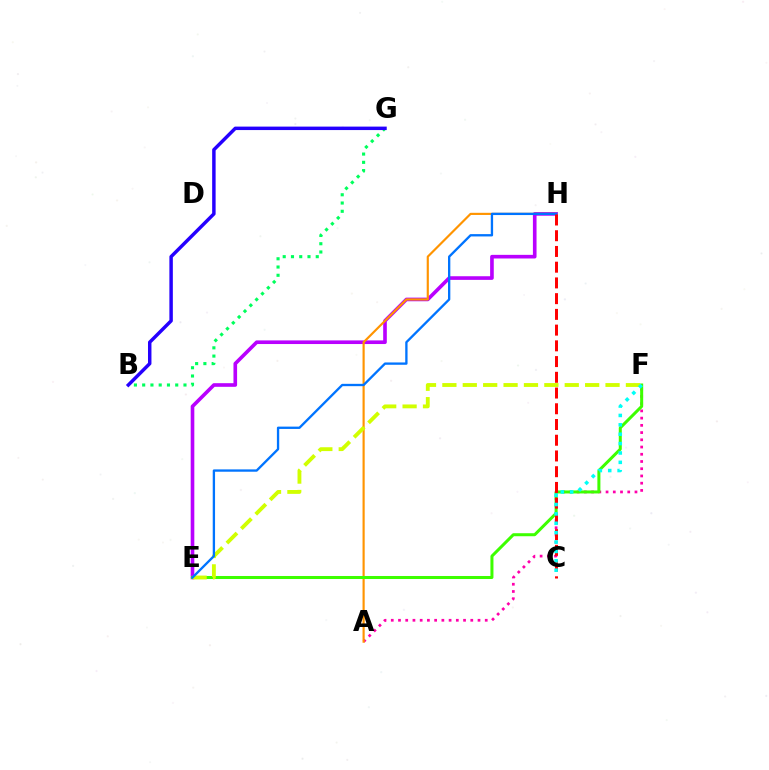{('E', 'H'): [{'color': '#b900ff', 'line_style': 'solid', 'thickness': 2.62}, {'color': '#0074ff', 'line_style': 'solid', 'thickness': 1.68}], ('A', 'F'): [{'color': '#ff00ac', 'line_style': 'dotted', 'thickness': 1.96}], ('A', 'H'): [{'color': '#ff9400', 'line_style': 'solid', 'thickness': 1.56}], ('B', 'G'): [{'color': '#00ff5c', 'line_style': 'dotted', 'thickness': 2.24}, {'color': '#2500ff', 'line_style': 'solid', 'thickness': 2.49}], ('E', 'F'): [{'color': '#3dff00', 'line_style': 'solid', 'thickness': 2.17}, {'color': '#d1ff00', 'line_style': 'dashed', 'thickness': 2.77}], ('C', 'H'): [{'color': '#ff0000', 'line_style': 'dashed', 'thickness': 2.14}], ('C', 'F'): [{'color': '#00fff6', 'line_style': 'dotted', 'thickness': 2.55}]}